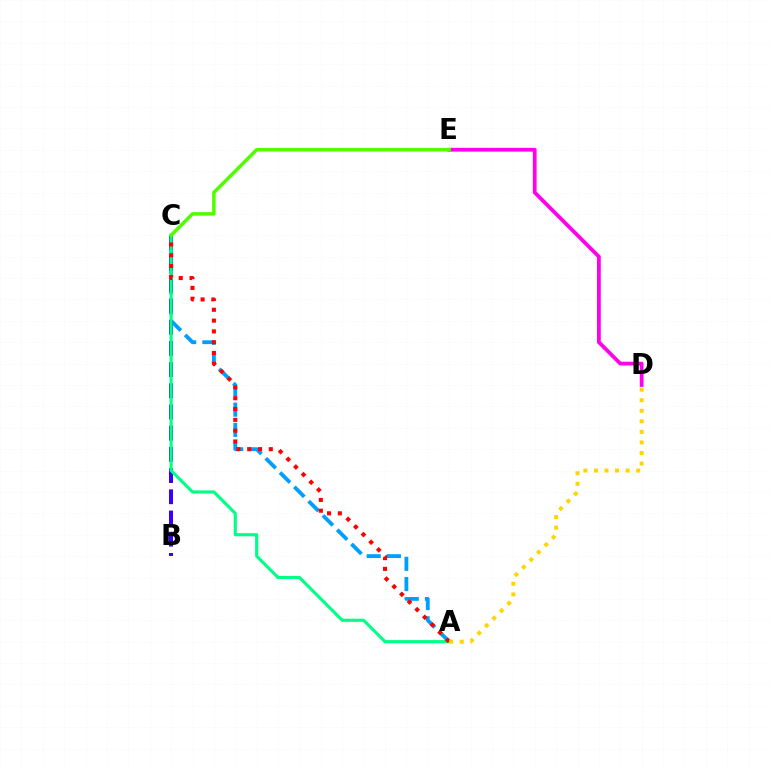{('A', 'C'): [{'color': '#009eff', 'line_style': 'dashed', 'thickness': 2.74}, {'color': '#00ff86', 'line_style': 'solid', 'thickness': 2.26}, {'color': '#ff0000', 'line_style': 'dotted', 'thickness': 2.94}], ('B', 'C'): [{'color': '#3700ff', 'line_style': 'dashed', 'thickness': 2.88}], ('D', 'E'): [{'color': '#ff00ed', 'line_style': 'solid', 'thickness': 2.72}], ('A', 'D'): [{'color': '#ffd500', 'line_style': 'dotted', 'thickness': 2.87}], ('C', 'E'): [{'color': '#4fff00', 'line_style': 'solid', 'thickness': 2.52}]}